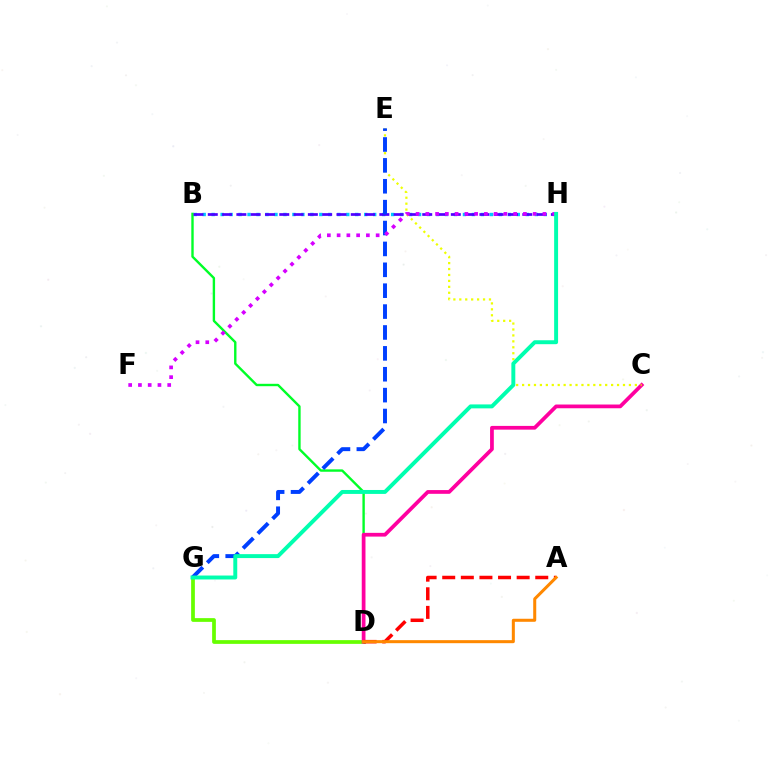{('D', 'G'): [{'color': '#66ff00', 'line_style': 'solid', 'thickness': 2.69}], ('B', 'H'): [{'color': '#00c7ff', 'line_style': 'dotted', 'thickness': 2.44}, {'color': '#4f00ff', 'line_style': 'dashed', 'thickness': 1.94}], ('B', 'D'): [{'color': '#00ff27', 'line_style': 'solid', 'thickness': 1.72}], ('C', 'D'): [{'color': '#ff00a0', 'line_style': 'solid', 'thickness': 2.69}], ('A', 'D'): [{'color': '#ff0000', 'line_style': 'dashed', 'thickness': 2.53}, {'color': '#ff8800', 'line_style': 'solid', 'thickness': 2.18}], ('C', 'E'): [{'color': '#eeff00', 'line_style': 'dotted', 'thickness': 1.61}], ('E', 'G'): [{'color': '#003fff', 'line_style': 'dashed', 'thickness': 2.84}], ('F', 'H'): [{'color': '#d600ff', 'line_style': 'dotted', 'thickness': 2.65}], ('G', 'H'): [{'color': '#00ffaf', 'line_style': 'solid', 'thickness': 2.83}]}